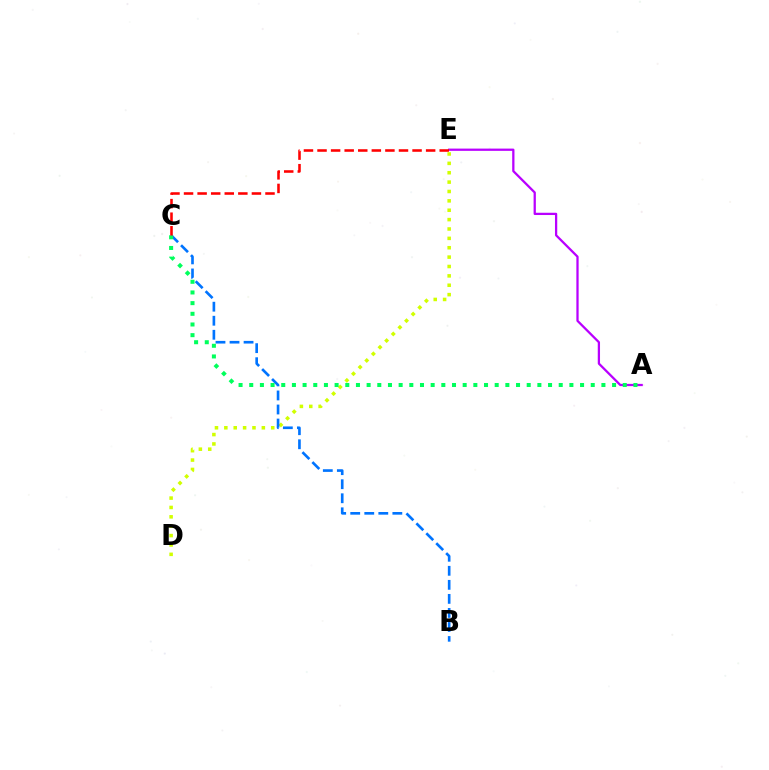{('D', 'E'): [{'color': '#d1ff00', 'line_style': 'dotted', 'thickness': 2.55}], ('B', 'C'): [{'color': '#0074ff', 'line_style': 'dashed', 'thickness': 1.91}], ('A', 'E'): [{'color': '#b900ff', 'line_style': 'solid', 'thickness': 1.63}], ('A', 'C'): [{'color': '#00ff5c', 'line_style': 'dotted', 'thickness': 2.9}], ('C', 'E'): [{'color': '#ff0000', 'line_style': 'dashed', 'thickness': 1.84}]}